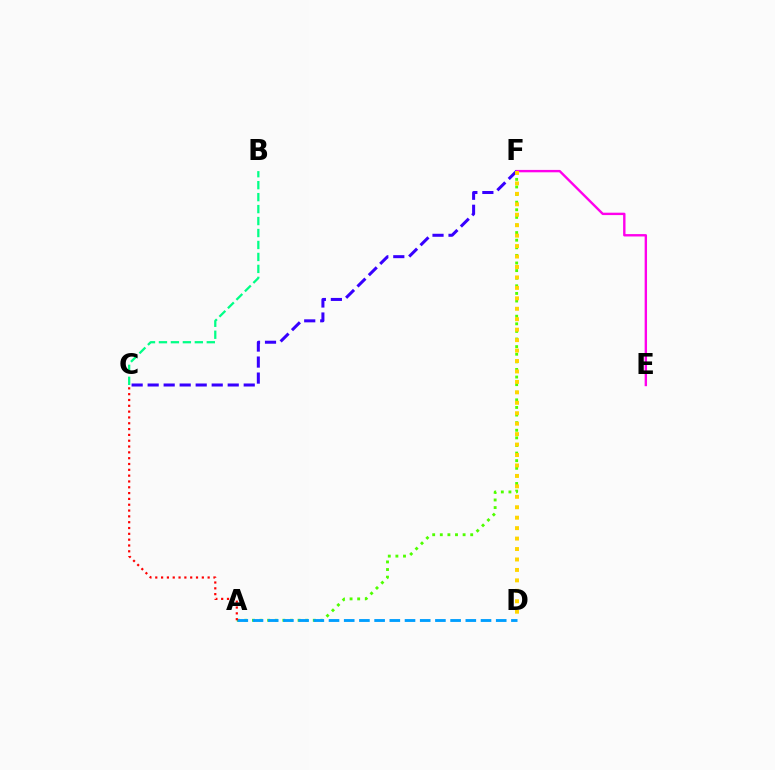{('E', 'F'): [{'color': '#ff00ed', 'line_style': 'solid', 'thickness': 1.72}], ('A', 'F'): [{'color': '#4fff00', 'line_style': 'dotted', 'thickness': 2.07}], ('C', 'F'): [{'color': '#3700ff', 'line_style': 'dashed', 'thickness': 2.18}], ('A', 'D'): [{'color': '#009eff', 'line_style': 'dashed', 'thickness': 2.06}], ('A', 'C'): [{'color': '#ff0000', 'line_style': 'dotted', 'thickness': 1.58}], ('B', 'C'): [{'color': '#00ff86', 'line_style': 'dashed', 'thickness': 1.63}], ('D', 'F'): [{'color': '#ffd500', 'line_style': 'dotted', 'thickness': 2.84}]}